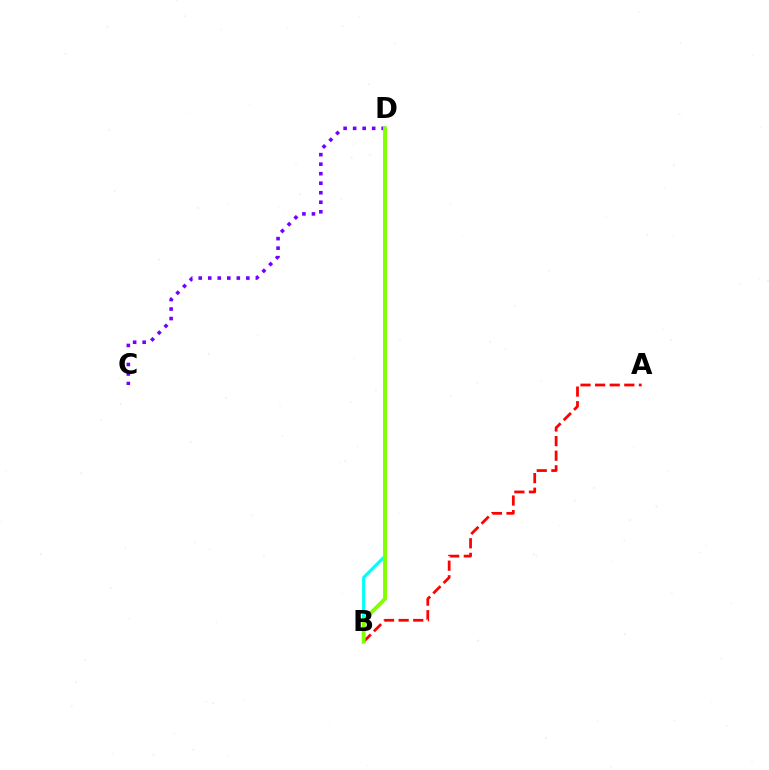{('C', 'D'): [{'color': '#7200ff', 'line_style': 'dotted', 'thickness': 2.59}], ('B', 'D'): [{'color': '#00fff6', 'line_style': 'solid', 'thickness': 2.19}, {'color': '#84ff00', 'line_style': 'solid', 'thickness': 2.81}], ('A', 'B'): [{'color': '#ff0000', 'line_style': 'dashed', 'thickness': 1.98}]}